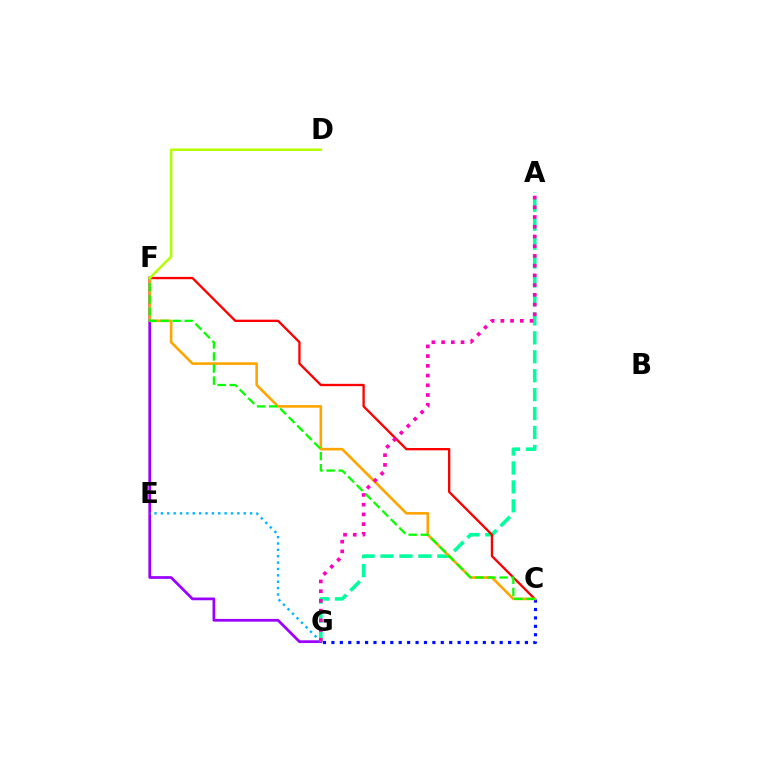{('F', 'G'): [{'color': '#9b00ff', 'line_style': 'solid', 'thickness': 1.97}], ('E', 'G'): [{'color': '#00b5ff', 'line_style': 'dotted', 'thickness': 1.73}], ('A', 'G'): [{'color': '#00ff9d', 'line_style': 'dashed', 'thickness': 2.57}, {'color': '#ff00bd', 'line_style': 'dotted', 'thickness': 2.64}], ('C', 'G'): [{'color': '#0010ff', 'line_style': 'dotted', 'thickness': 2.29}], ('C', 'F'): [{'color': '#ff0000', 'line_style': 'solid', 'thickness': 1.67}, {'color': '#ffa500', 'line_style': 'solid', 'thickness': 1.89}, {'color': '#08ff00', 'line_style': 'dashed', 'thickness': 1.64}], ('D', 'F'): [{'color': '#b3ff00', 'line_style': 'solid', 'thickness': 1.82}]}